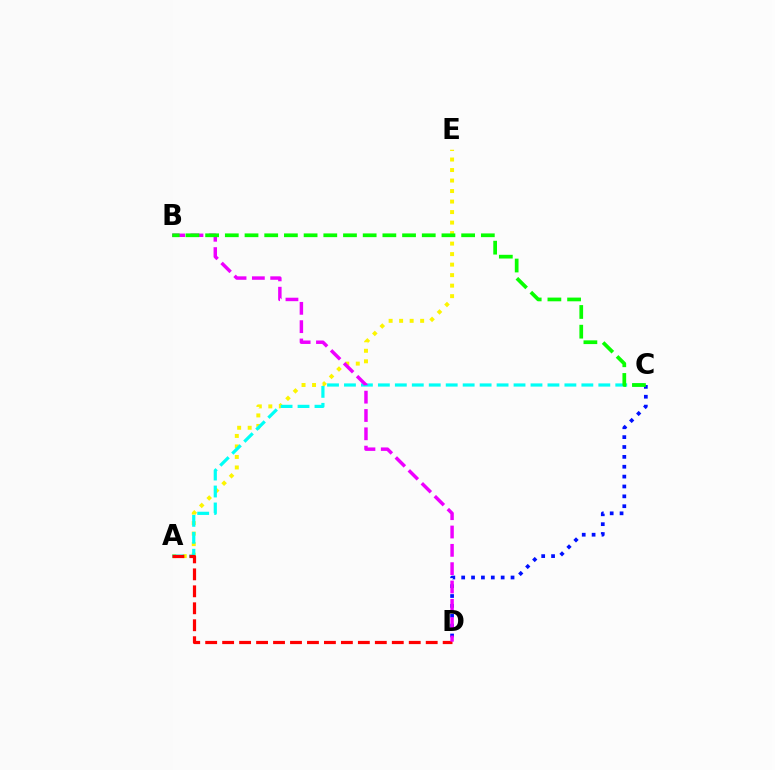{('C', 'D'): [{'color': '#0010ff', 'line_style': 'dotted', 'thickness': 2.68}], ('A', 'E'): [{'color': '#fcf500', 'line_style': 'dotted', 'thickness': 2.86}], ('A', 'C'): [{'color': '#00fff6', 'line_style': 'dashed', 'thickness': 2.3}], ('A', 'D'): [{'color': '#ff0000', 'line_style': 'dashed', 'thickness': 2.3}], ('B', 'D'): [{'color': '#ee00ff', 'line_style': 'dashed', 'thickness': 2.49}], ('B', 'C'): [{'color': '#08ff00', 'line_style': 'dashed', 'thickness': 2.68}]}